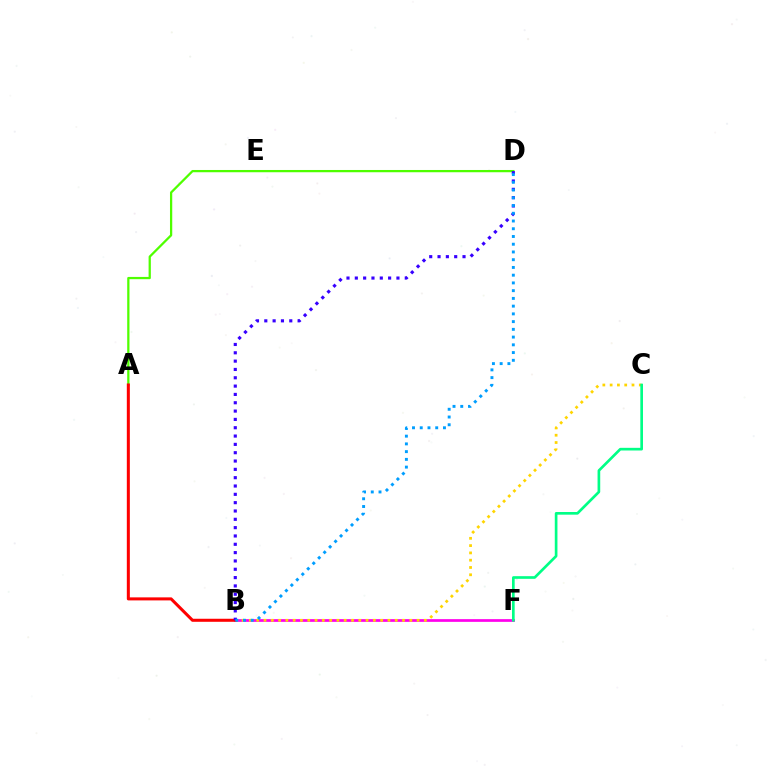{('B', 'F'): [{'color': '#ff00ed', 'line_style': 'solid', 'thickness': 1.96}], ('A', 'D'): [{'color': '#4fff00', 'line_style': 'solid', 'thickness': 1.63}], ('B', 'C'): [{'color': '#ffd500', 'line_style': 'dotted', 'thickness': 1.98}], ('A', 'B'): [{'color': '#ff0000', 'line_style': 'solid', 'thickness': 2.19}], ('B', 'D'): [{'color': '#3700ff', 'line_style': 'dotted', 'thickness': 2.26}, {'color': '#009eff', 'line_style': 'dotted', 'thickness': 2.1}], ('C', 'F'): [{'color': '#00ff86', 'line_style': 'solid', 'thickness': 1.92}]}